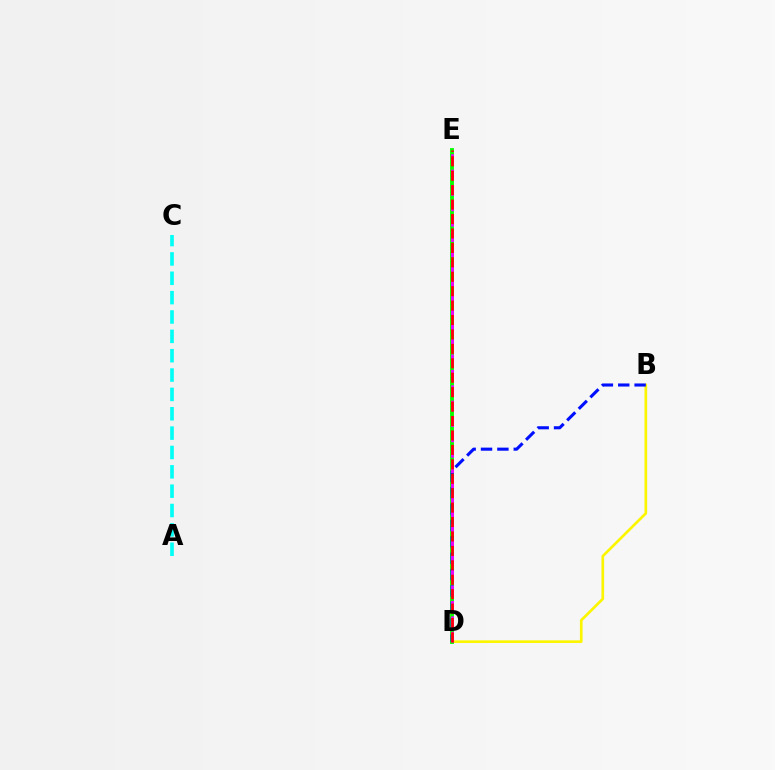{('B', 'D'): [{'color': '#fcf500', 'line_style': 'solid', 'thickness': 1.92}, {'color': '#0010ff', 'line_style': 'dashed', 'thickness': 2.22}], ('D', 'E'): [{'color': '#08ff00', 'line_style': 'solid', 'thickness': 2.79}, {'color': '#ee00ff', 'line_style': 'dashed', 'thickness': 2.09}, {'color': '#ff0000', 'line_style': 'dashed', 'thickness': 1.96}], ('A', 'C'): [{'color': '#00fff6', 'line_style': 'dashed', 'thickness': 2.63}]}